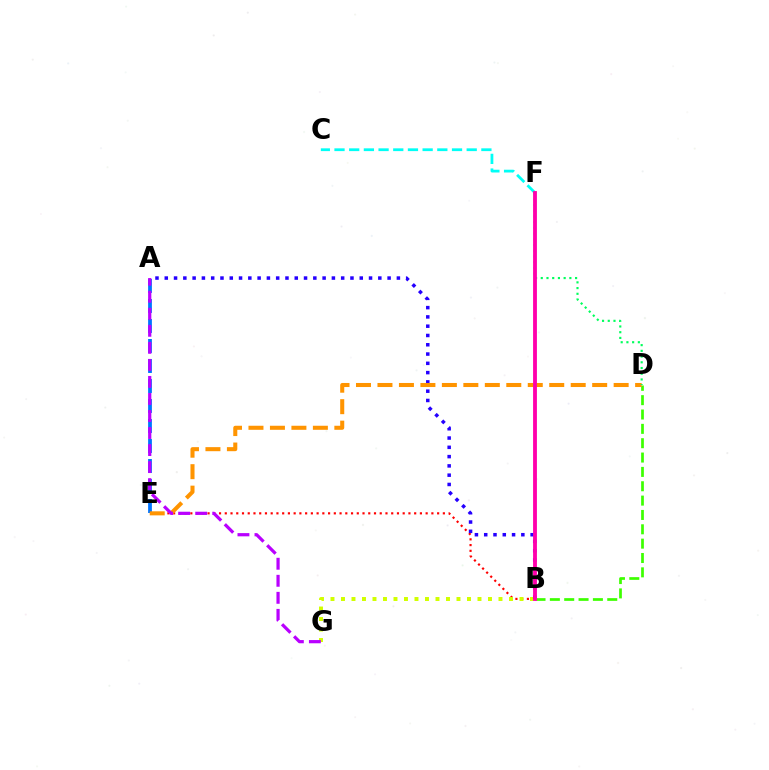{('B', 'D'): [{'color': '#3dff00', 'line_style': 'dashed', 'thickness': 1.95}], ('B', 'E'): [{'color': '#ff0000', 'line_style': 'dotted', 'thickness': 1.56}], ('B', 'G'): [{'color': '#d1ff00', 'line_style': 'dotted', 'thickness': 2.85}], ('A', 'B'): [{'color': '#2500ff', 'line_style': 'dotted', 'thickness': 2.52}], ('A', 'E'): [{'color': '#0074ff', 'line_style': 'dashed', 'thickness': 2.72}], ('D', 'E'): [{'color': '#ff9400', 'line_style': 'dashed', 'thickness': 2.92}], ('D', 'F'): [{'color': '#00ff5c', 'line_style': 'dotted', 'thickness': 1.55}], ('C', 'F'): [{'color': '#00fff6', 'line_style': 'dashed', 'thickness': 2.0}], ('B', 'F'): [{'color': '#ff00ac', 'line_style': 'solid', 'thickness': 2.76}], ('A', 'G'): [{'color': '#b900ff', 'line_style': 'dashed', 'thickness': 2.31}]}